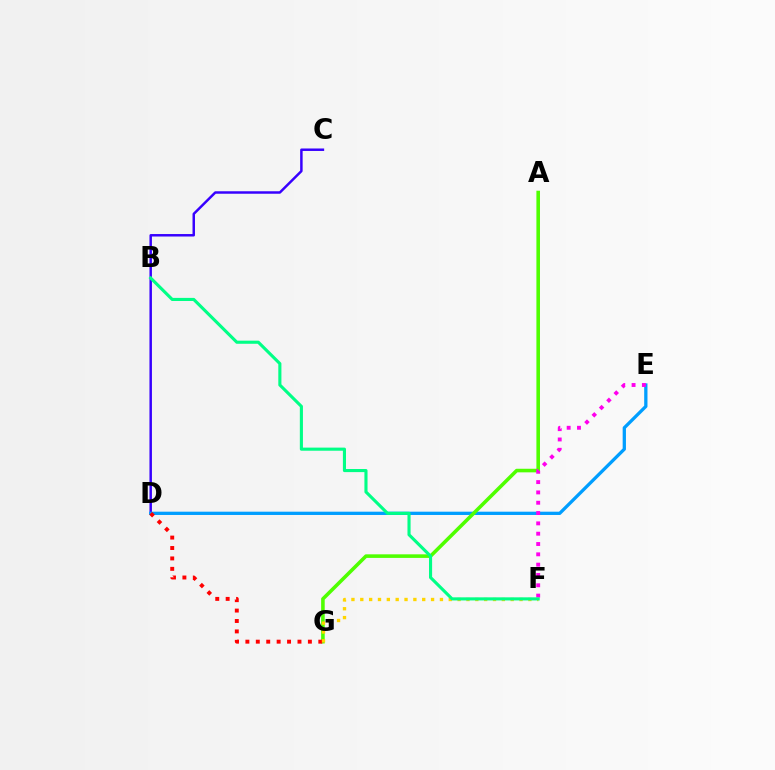{('C', 'D'): [{'color': '#3700ff', 'line_style': 'solid', 'thickness': 1.78}], ('D', 'E'): [{'color': '#009eff', 'line_style': 'solid', 'thickness': 2.36}], ('A', 'G'): [{'color': '#4fff00', 'line_style': 'solid', 'thickness': 2.58}], ('D', 'G'): [{'color': '#ff0000', 'line_style': 'dotted', 'thickness': 2.83}], ('E', 'F'): [{'color': '#ff00ed', 'line_style': 'dotted', 'thickness': 2.8}], ('F', 'G'): [{'color': '#ffd500', 'line_style': 'dotted', 'thickness': 2.4}], ('B', 'F'): [{'color': '#00ff86', 'line_style': 'solid', 'thickness': 2.24}]}